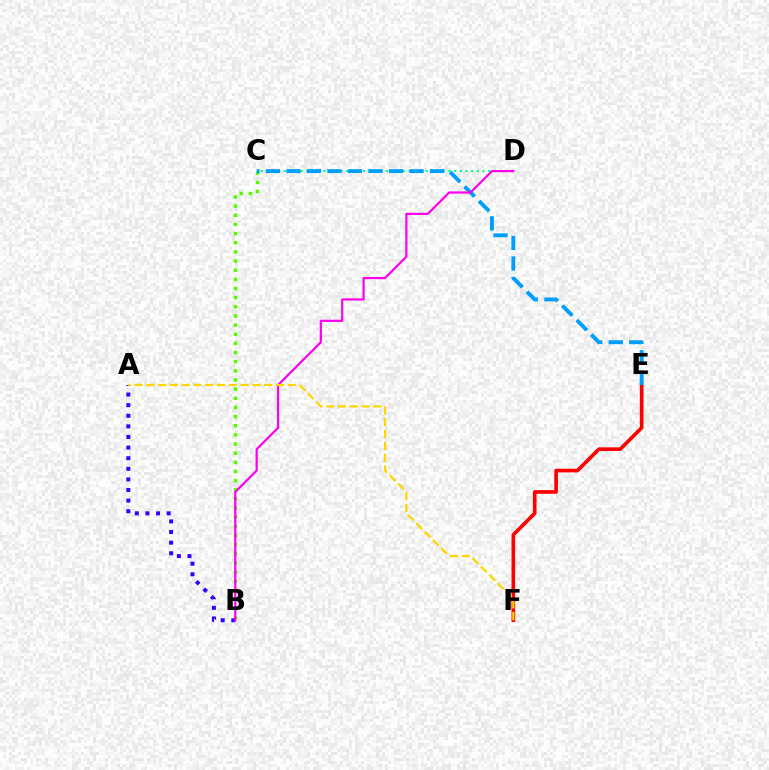{('C', 'D'): [{'color': '#00ff86', 'line_style': 'dotted', 'thickness': 1.54}], ('B', 'C'): [{'color': '#4fff00', 'line_style': 'dotted', 'thickness': 2.49}], ('E', 'F'): [{'color': '#ff0000', 'line_style': 'solid', 'thickness': 2.63}], ('C', 'E'): [{'color': '#009eff', 'line_style': 'dashed', 'thickness': 2.79}], ('A', 'B'): [{'color': '#3700ff', 'line_style': 'dotted', 'thickness': 2.88}], ('B', 'D'): [{'color': '#ff00ed', 'line_style': 'solid', 'thickness': 1.58}], ('A', 'F'): [{'color': '#ffd500', 'line_style': 'dashed', 'thickness': 1.6}]}